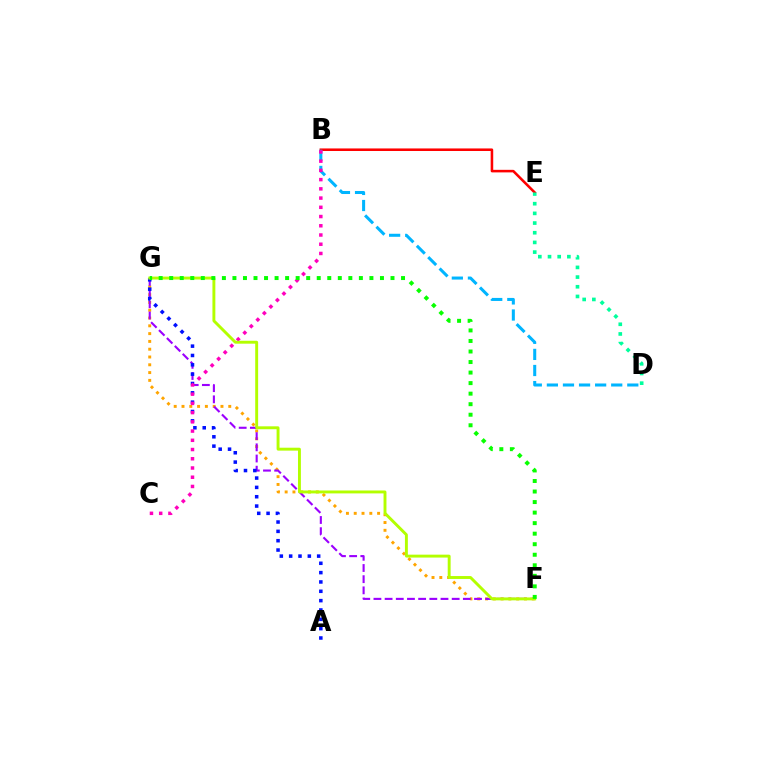{('B', 'E'): [{'color': '#ff0000', 'line_style': 'solid', 'thickness': 1.84}], ('F', 'G'): [{'color': '#ffa500', 'line_style': 'dotted', 'thickness': 2.12}, {'color': '#9b00ff', 'line_style': 'dashed', 'thickness': 1.52}, {'color': '#b3ff00', 'line_style': 'solid', 'thickness': 2.1}, {'color': '#08ff00', 'line_style': 'dotted', 'thickness': 2.86}], ('D', 'E'): [{'color': '#00ff9d', 'line_style': 'dotted', 'thickness': 2.63}], ('A', 'G'): [{'color': '#0010ff', 'line_style': 'dotted', 'thickness': 2.54}], ('B', 'D'): [{'color': '#00b5ff', 'line_style': 'dashed', 'thickness': 2.19}], ('B', 'C'): [{'color': '#ff00bd', 'line_style': 'dotted', 'thickness': 2.51}]}